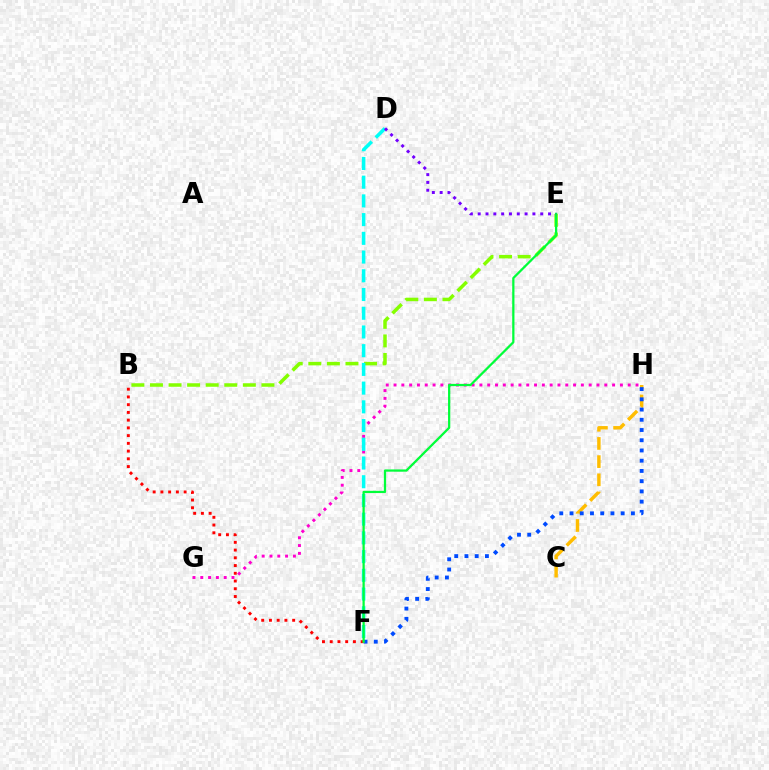{('G', 'H'): [{'color': '#ff00cf', 'line_style': 'dotted', 'thickness': 2.12}], ('C', 'H'): [{'color': '#ffbd00', 'line_style': 'dashed', 'thickness': 2.47}], ('F', 'H'): [{'color': '#004bff', 'line_style': 'dotted', 'thickness': 2.78}], ('B', 'E'): [{'color': '#84ff00', 'line_style': 'dashed', 'thickness': 2.52}], ('B', 'F'): [{'color': '#ff0000', 'line_style': 'dotted', 'thickness': 2.1}], ('D', 'F'): [{'color': '#00fff6', 'line_style': 'dashed', 'thickness': 2.54}], ('E', 'F'): [{'color': '#00ff39', 'line_style': 'solid', 'thickness': 1.62}], ('D', 'E'): [{'color': '#7200ff', 'line_style': 'dotted', 'thickness': 2.12}]}